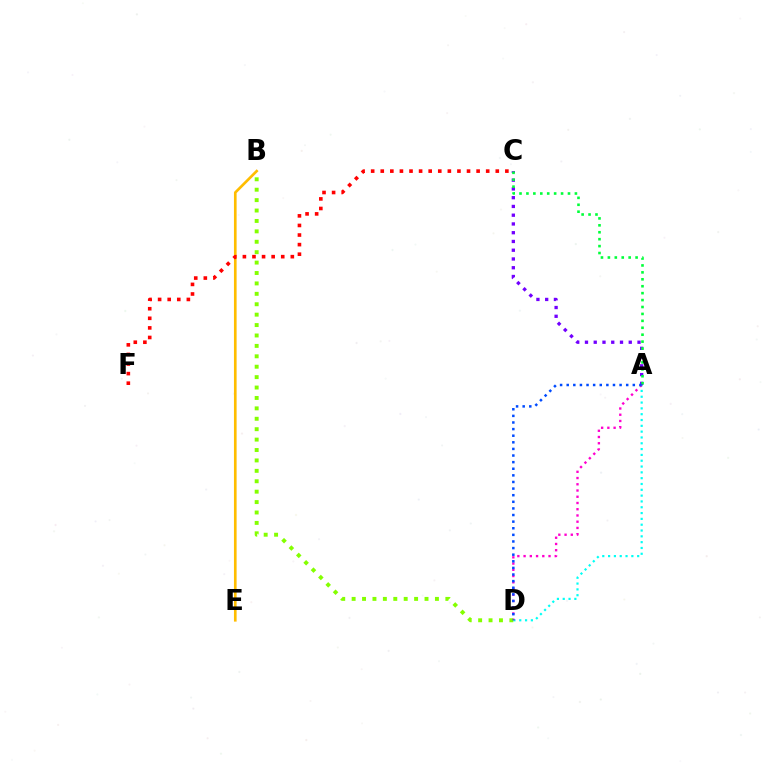{('A', 'C'): [{'color': '#7200ff', 'line_style': 'dotted', 'thickness': 2.38}, {'color': '#00ff39', 'line_style': 'dotted', 'thickness': 1.88}], ('A', 'D'): [{'color': '#00fff6', 'line_style': 'dotted', 'thickness': 1.58}, {'color': '#ff00cf', 'line_style': 'dotted', 'thickness': 1.69}, {'color': '#004bff', 'line_style': 'dotted', 'thickness': 1.8}], ('B', 'E'): [{'color': '#ffbd00', 'line_style': 'solid', 'thickness': 1.91}], ('B', 'D'): [{'color': '#84ff00', 'line_style': 'dotted', 'thickness': 2.83}], ('C', 'F'): [{'color': '#ff0000', 'line_style': 'dotted', 'thickness': 2.6}]}